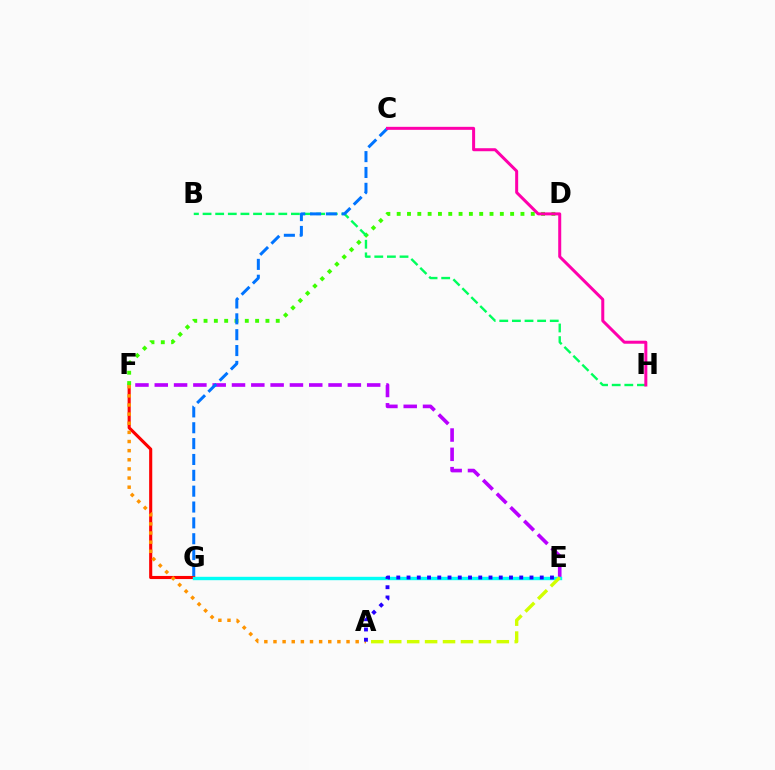{('F', 'G'): [{'color': '#ff0000', 'line_style': 'solid', 'thickness': 2.24}], ('E', 'F'): [{'color': '#b900ff', 'line_style': 'dashed', 'thickness': 2.62}], ('E', 'G'): [{'color': '#00fff6', 'line_style': 'solid', 'thickness': 2.44}], ('A', 'F'): [{'color': '#ff9400', 'line_style': 'dotted', 'thickness': 2.48}], ('D', 'F'): [{'color': '#3dff00', 'line_style': 'dotted', 'thickness': 2.8}], ('B', 'H'): [{'color': '#00ff5c', 'line_style': 'dashed', 'thickness': 1.71}], ('A', 'E'): [{'color': '#d1ff00', 'line_style': 'dashed', 'thickness': 2.44}, {'color': '#2500ff', 'line_style': 'dotted', 'thickness': 2.78}], ('C', 'G'): [{'color': '#0074ff', 'line_style': 'dashed', 'thickness': 2.15}], ('C', 'H'): [{'color': '#ff00ac', 'line_style': 'solid', 'thickness': 2.16}]}